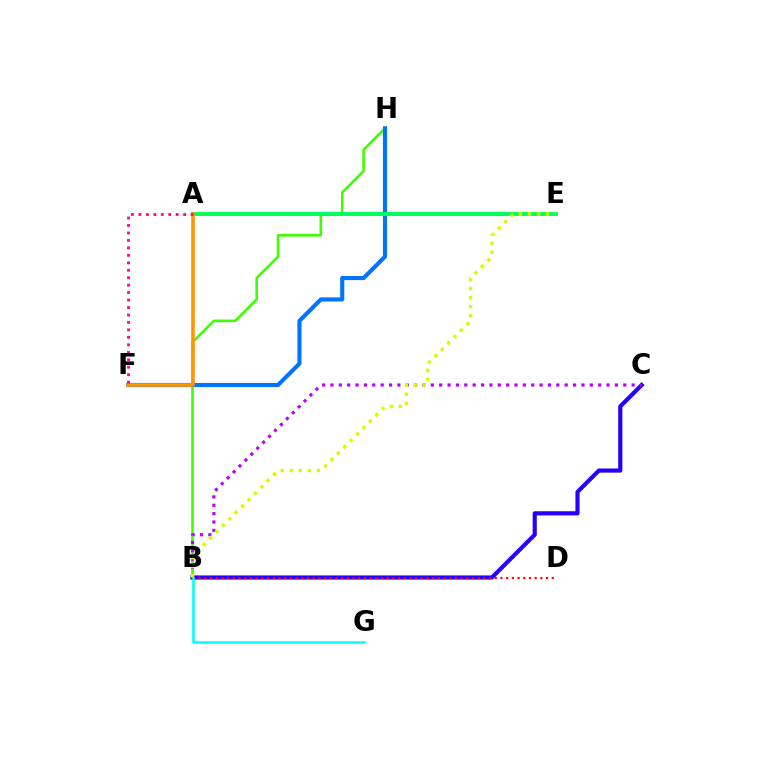{('B', 'H'): [{'color': '#3dff00', 'line_style': 'solid', 'thickness': 1.86}], ('F', 'H'): [{'color': '#0074ff', 'line_style': 'solid', 'thickness': 2.97}], ('B', 'C'): [{'color': '#2500ff', 'line_style': 'solid', 'thickness': 2.99}, {'color': '#b900ff', 'line_style': 'dotted', 'thickness': 2.27}], ('A', 'E'): [{'color': '#00ff5c', 'line_style': 'solid', 'thickness': 2.86}], ('A', 'F'): [{'color': '#ff9400', 'line_style': 'solid', 'thickness': 2.55}, {'color': '#ff00ac', 'line_style': 'dotted', 'thickness': 2.03}], ('B', 'D'): [{'color': '#ff0000', 'line_style': 'dotted', 'thickness': 1.55}], ('B', 'G'): [{'color': '#00fff6', 'line_style': 'solid', 'thickness': 1.83}], ('B', 'E'): [{'color': '#d1ff00', 'line_style': 'dotted', 'thickness': 2.46}]}